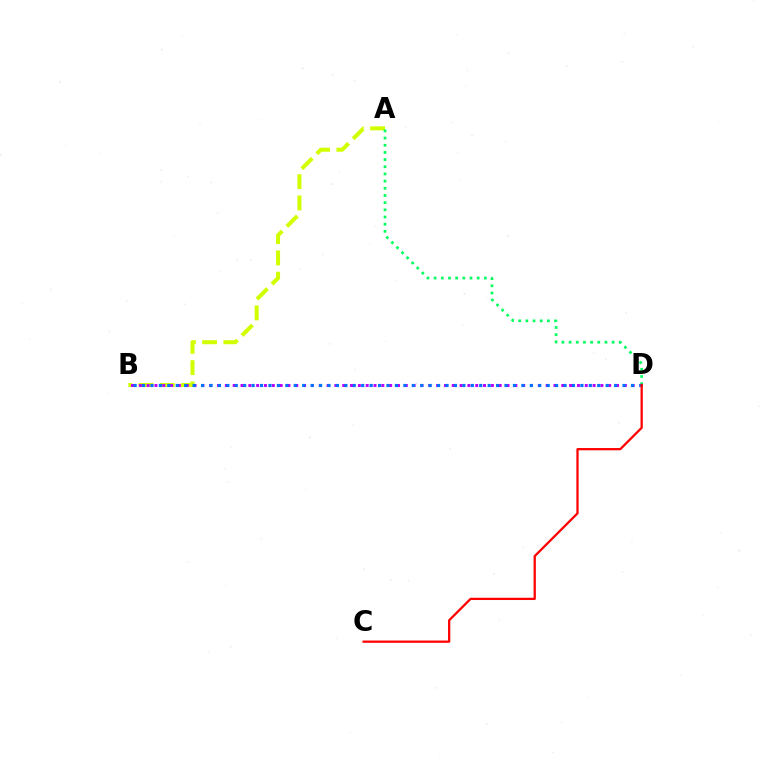{('A', 'B'): [{'color': '#d1ff00', 'line_style': 'dashed', 'thickness': 2.89}], ('A', 'D'): [{'color': '#00ff5c', 'line_style': 'dotted', 'thickness': 1.95}], ('B', 'D'): [{'color': '#b900ff', 'line_style': 'dotted', 'thickness': 2.13}, {'color': '#0074ff', 'line_style': 'dotted', 'thickness': 2.29}], ('C', 'D'): [{'color': '#ff0000', 'line_style': 'solid', 'thickness': 1.63}]}